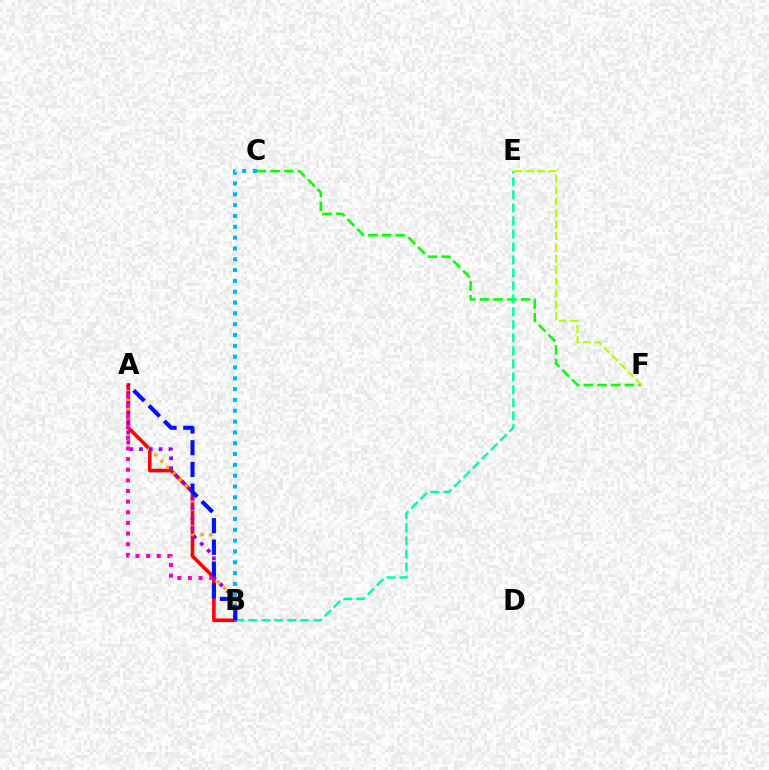{('C', 'F'): [{'color': '#08ff00', 'line_style': 'dashed', 'thickness': 1.86}], ('A', 'B'): [{'color': '#ff0000', 'line_style': 'solid', 'thickness': 2.61}, {'color': '#ffa500', 'line_style': 'dotted', 'thickness': 2.37}, {'color': '#9b00ff', 'line_style': 'dotted', 'thickness': 2.67}, {'color': '#ff00bd', 'line_style': 'dotted', 'thickness': 2.89}, {'color': '#0010ff', 'line_style': 'dashed', 'thickness': 2.95}], ('B', 'E'): [{'color': '#00ff9d', 'line_style': 'dashed', 'thickness': 1.77}], ('E', 'F'): [{'color': '#b3ff00', 'line_style': 'dashed', 'thickness': 1.55}], ('B', 'C'): [{'color': '#00b5ff', 'line_style': 'dotted', 'thickness': 2.94}]}